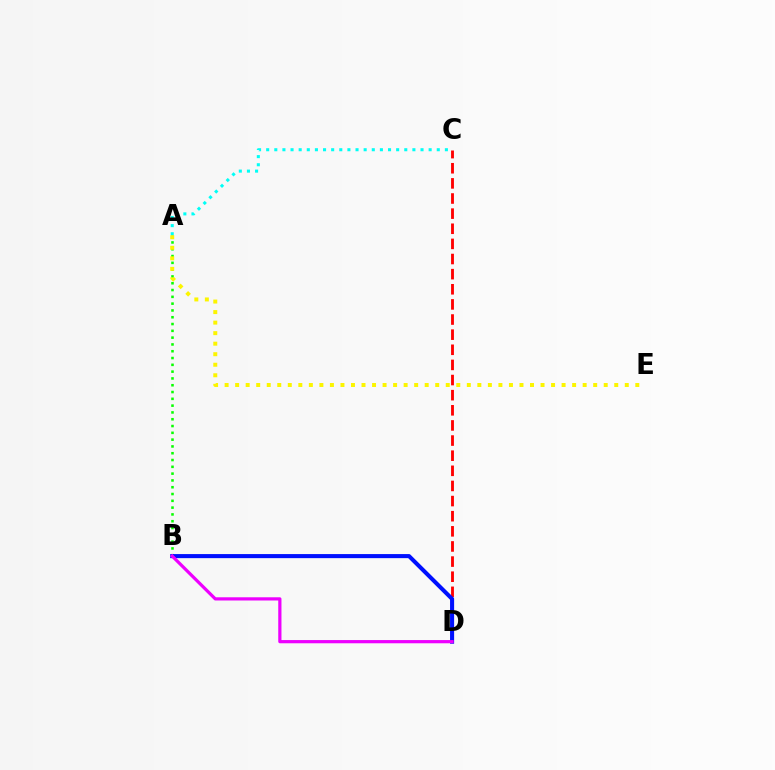{('A', 'B'): [{'color': '#08ff00', 'line_style': 'dotted', 'thickness': 1.85}], ('C', 'D'): [{'color': '#ff0000', 'line_style': 'dashed', 'thickness': 2.06}], ('A', 'C'): [{'color': '#00fff6', 'line_style': 'dotted', 'thickness': 2.21}], ('B', 'D'): [{'color': '#0010ff', 'line_style': 'solid', 'thickness': 2.93}, {'color': '#ee00ff', 'line_style': 'solid', 'thickness': 2.31}], ('A', 'E'): [{'color': '#fcf500', 'line_style': 'dotted', 'thickness': 2.86}]}